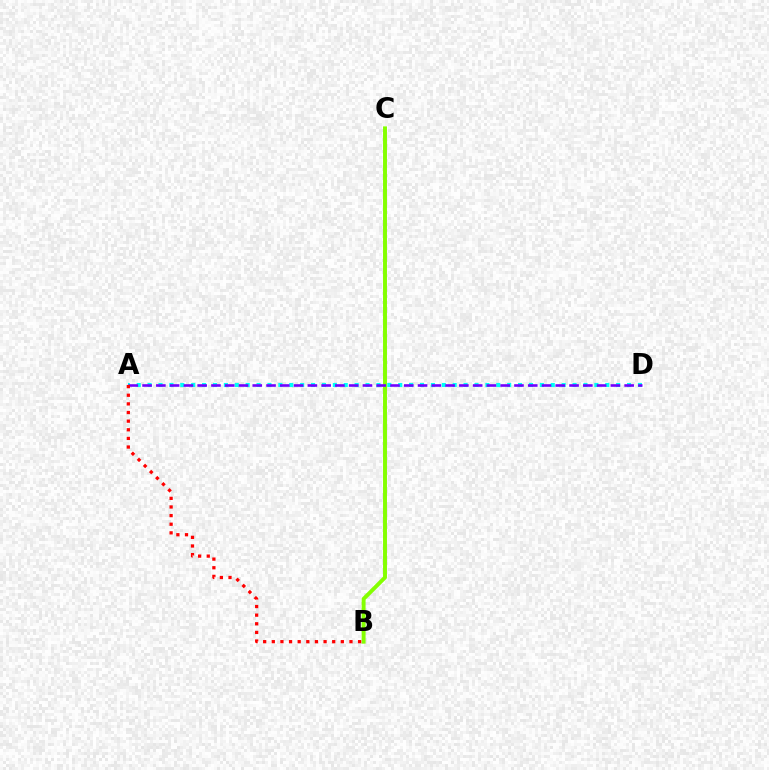{('B', 'C'): [{'color': '#84ff00', 'line_style': 'solid', 'thickness': 2.83}], ('A', 'D'): [{'color': '#00fff6', 'line_style': 'dotted', 'thickness': 2.96}, {'color': '#7200ff', 'line_style': 'dashed', 'thickness': 1.87}], ('A', 'B'): [{'color': '#ff0000', 'line_style': 'dotted', 'thickness': 2.34}]}